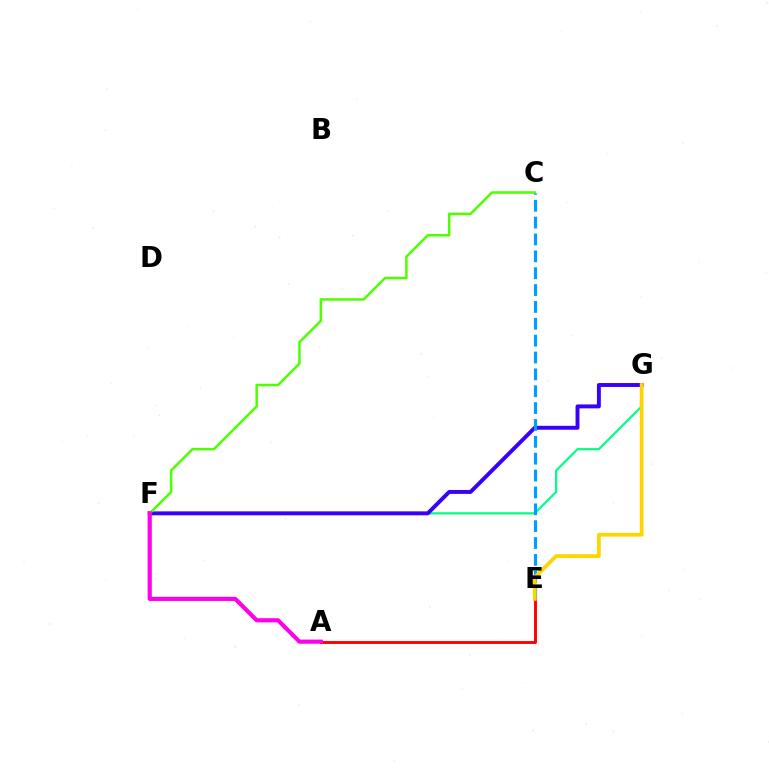{('F', 'G'): [{'color': '#00ff86', 'line_style': 'solid', 'thickness': 1.58}, {'color': '#3700ff', 'line_style': 'solid', 'thickness': 2.82}], ('C', 'F'): [{'color': '#4fff00', 'line_style': 'solid', 'thickness': 1.82}], ('A', 'E'): [{'color': '#ff0000', 'line_style': 'solid', 'thickness': 2.09}], ('C', 'E'): [{'color': '#009eff', 'line_style': 'dashed', 'thickness': 2.29}], ('A', 'F'): [{'color': '#ff00ed', 'line_style': 'solid', 'thickness': 2.99}], ('E', 'G'): [{'color': '#ffd500', 'line_style': 'solid', 'thickness': 2.71}]}